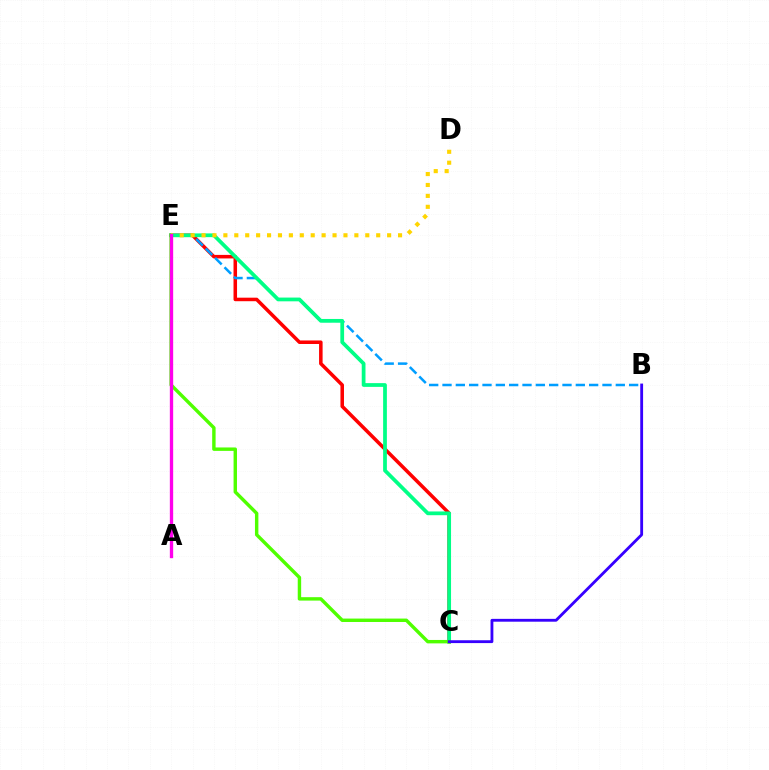{('C', 'E'): [{'color': '#ff0000', 'line_style': 'solid', 'thickness': 2.54}, {'color': '#00ff86', 'line_style': 'solid', 'thickness': 2.7}, {'color': '#4fff00', 'line_style': 'solid', 'thickness': 2.46}], ('B', 'E'): [{'color': '#009eff', 'line_style': 'dashed', 'thickness': 1.81}], ('D', 'E'): [{'color': '#ffd500', 'line_style': 'dotted', 'thickness': 2.97}], ('B', 'C'): [{'color': '#3700ff', 'line_style': 'solid', 'thickness': 2.04}], ('A', 'E'): [{'color': '#ff00ed', 'line_style': 'solid', 'thickness': 2.39}]}